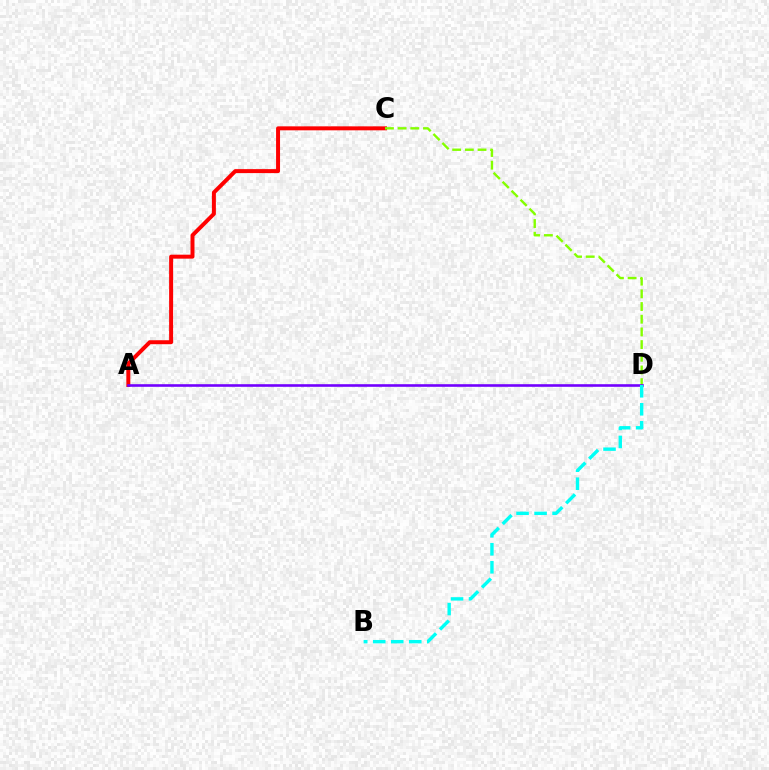{('A', 'C'): [{'color': '#ff0000', 'line_style': 'solid', 'thickness': 2.86}], ('C', 'D'): [{'color': '#84ff00', 'line_style': 'dashed', 'thickness': 1.72}], ('A', 'D'): [{'color': '#7200ff', 'line_style': 'solid', 'thickness': 1.88}], ('B', 'D'): [{'color': '#00fff6', 'line_style': 'dashed', 'thickness': 2.45}]}